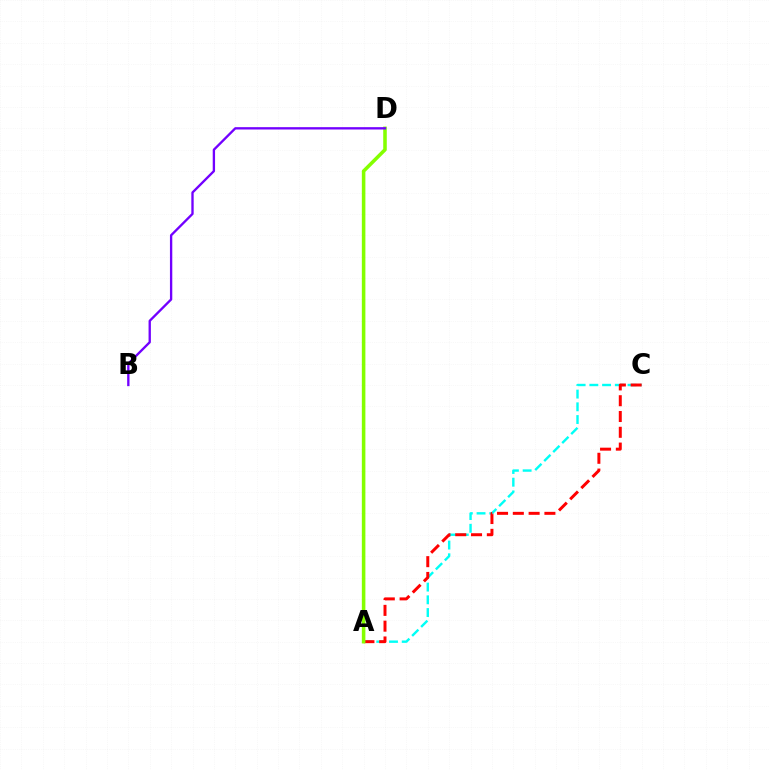{('A', 'C'): [{'color': '#00fff6', 'line_style': 'dashed', 'thickness': 1.73}, {'color': '#ff0000', 'line_style': 'dashed', 'thickness': 2.15}], ('A', 'D'): [{'color': '#84ff00', 'line_style': 'solid', 'thickness': 2.56}], ('B', 'D'): [{'color': '#7200ff', 'line_style': 'solid', 'thickness': 1.68}]}